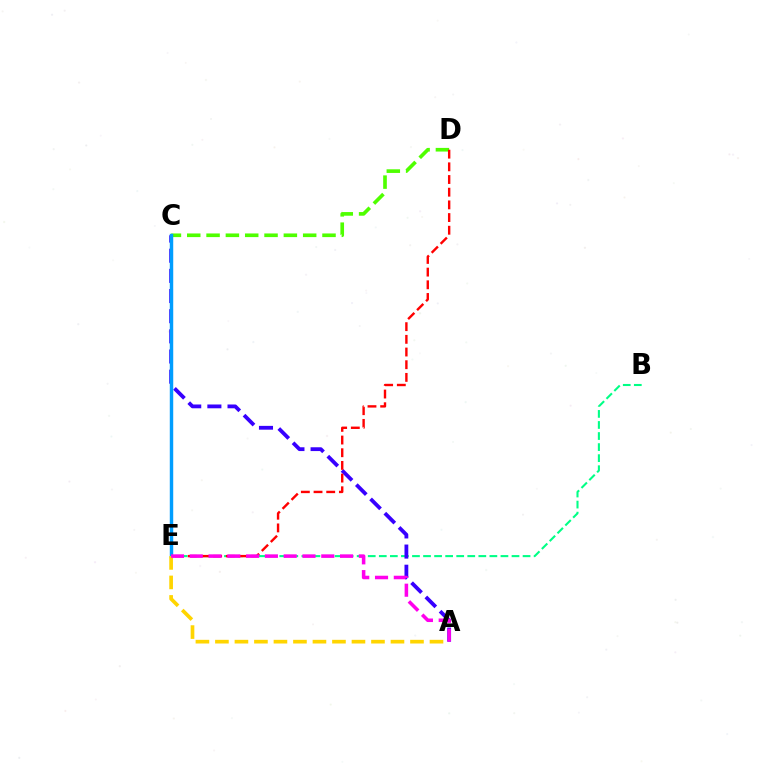{('B', 'E'): [{'color': '#00ff86', 'line_style': 'dashed', 'thickness': 1.5}], ('A', 'C'): [{'color': '#3700ff', 'line_style': 'dashed', 'thickness': 2.74}], ('C', 'D'): [{'color': '#4fff00', 'line_style': 'dashed', 'thickness': 2.63}], ('C', 'E'): [{'color': '#009eff', 'line_style': 'solid', 'thickness': 2.48}], ('D', 'E'): [{'color': '#ff0000', 'line_style': 'dashed', 'thickness': 1.72}], ('A', 'E'): [{'color': '#ffd500', 'line_style': 'dashed', 'thickness': 2.65}, {'color': '#ff00ed', 'line_style': 'dashed', 'thickness': 2.55}]}